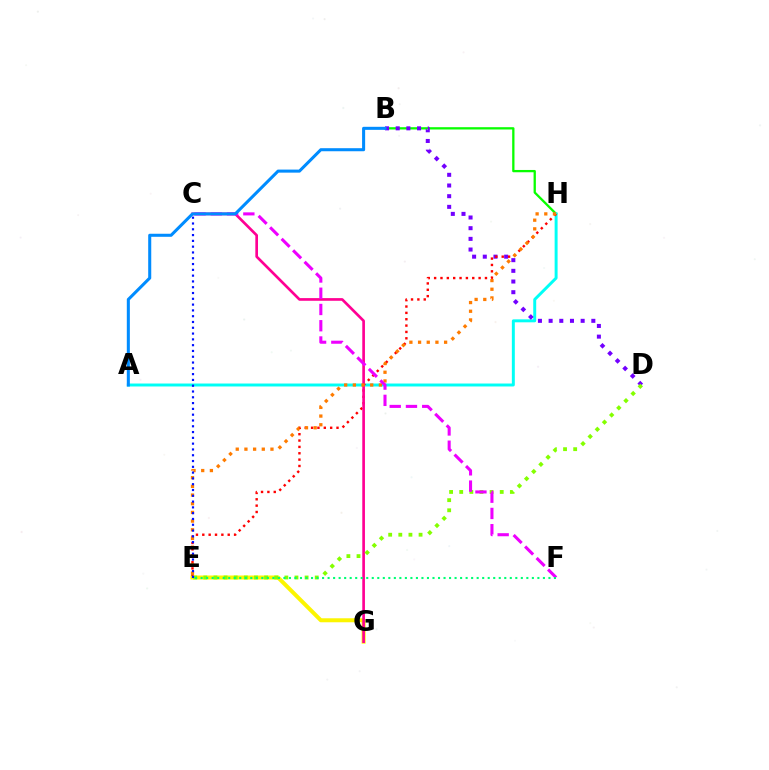{('B', 'H'): [{'color': '#08ff00', 'line_style': 'solid', 'thickness': 1.65}], ('A', 'H'): [{'color': '#00fff6', 'line_style': 'solid', 'thickness': 2.13}], ('E', 'G'): [{'color': '#fcf500', 'line_style': 'solid', 'thickness': 2.88}], ('B', 'D'): [{'color': '#7200ff', 'line_style': 'dotted', 'thickness': 2.9}], ('E', 'H'): [{'color': '#ff0000', 'line_style': 'dotted', 'thickness': 1.73}, {'color': '#ff7c00', 'line_style': 'dotted', 'thickness': 2.36}], ('C', 'G'): [{'color': '#ff0094', 'line_style': 'solid', 'thickness': 1.92}], ('D', 'E'): [{'color': '#84ff00', 'line_style': 'dotted', 'thickness': 2.75}], ('C', 'F'): [{'color': '#ee00ff', 'line_style': 'dashed', 'thickness': 2.21}], ('C', 'E'): [{'color': '#0010ff', 'line_style': 'dotted', 'thickness': 1.57}], ('E', 'F'): [{'color': '#00ff74', 'line_style': 'dotted', 'thickness': 1.5}], ('A', 'B'): [{'color': '#008cff', 'line_style': 'solid', 'thickness': 2.19}]}